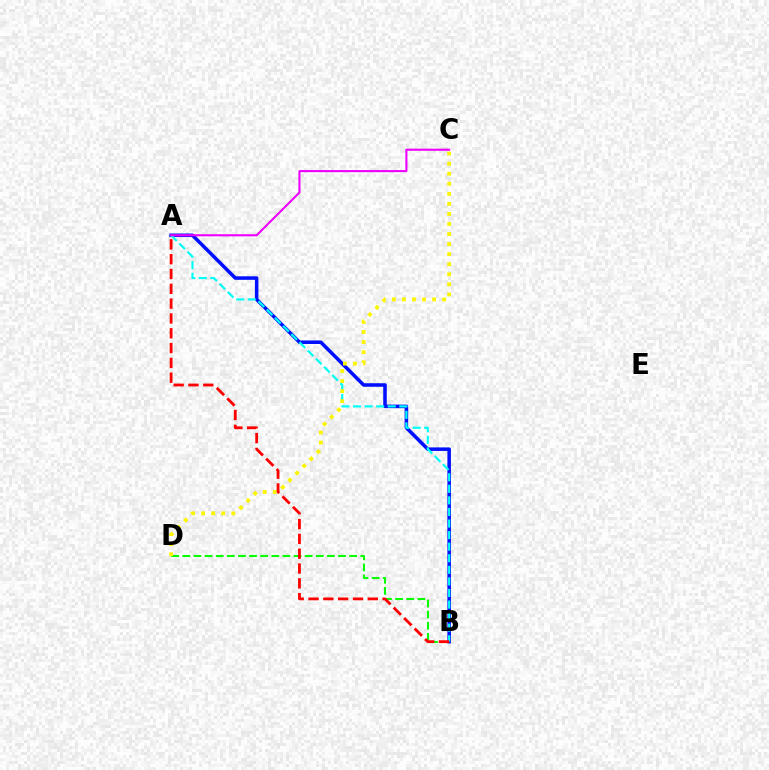{('B', 'D'): [{'color': '#08ff00', 'line_style': 'dashed', 'thickness': 1.51}], ('A', 'B'): [{'color': '#0010ff', 'line_style': 'solid', 'thickness': 2.54}, {'color': '#00fff6', 'line_style': 'dashed', 'thickness': 1.57}, {'color': '#ff0000', 'line_style': 'dashed', 'thickness': 2.01}], ('C', 'D'): [{'color': '#fcf500', 'line_style': 'dotted', 'thickness': 2.73}], ('A', 'C'): [{'color': '#ee00ff', 'line_style': 'solid', 'thickness': 1.52}]}